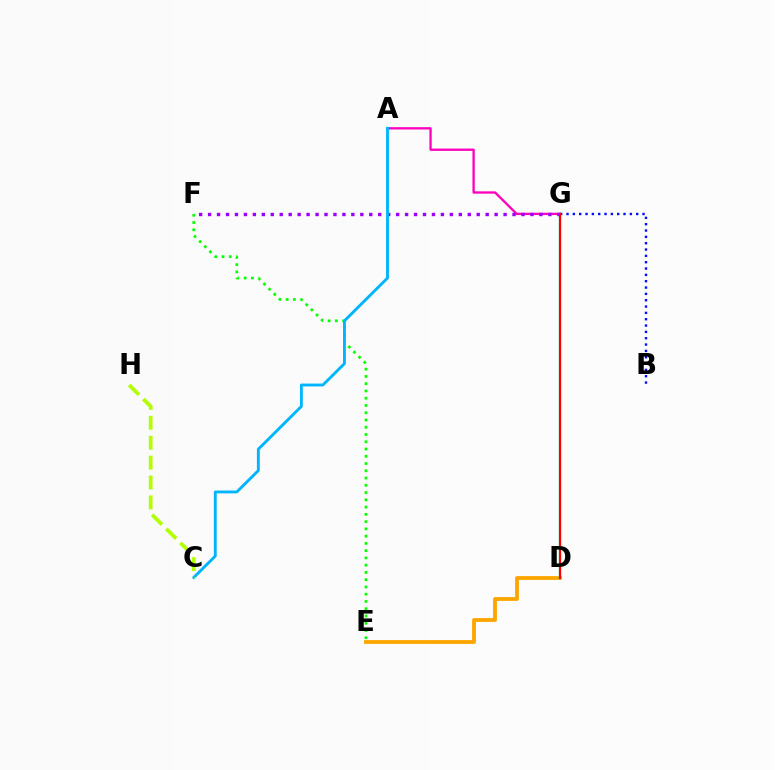{('E', 'F'): [{'color': '#08ff00', 'line_style': 'dotted', 'thickness': 1.97}], ('A', 'G'): [{'color': '#ff00bd', 'line_style': 'solid', 'thickness': 1.67}], ('B', 'G'): [{'color': '#0010ff', 'line_style': 'dotted', 'thickness': 1.72}], ('D', 'E'): [{'color': '#ffa500', 'line_style': 'solid', 'thickness': 2.74}], ('D', 'G'): [{'color': '#00ff9d', 'line_style': 'solid', 'thickness': 1.67}, {'color': '#ff0000', 'line_style': 'solid', 'thickness': 1.53}], ('F', 'G'): [{'color': '#9b00ff', 'line_style': 'dotted', 'thickness': 2.43}], ('A', 'C'): [{'color': '#00b5ff', 'line_style': 'solid', 'thickness': 2.07}], ('C', 'H'): [{'color': '#b3ff00', 'line_style': 'dashed', 'thickness': 2.7}]}